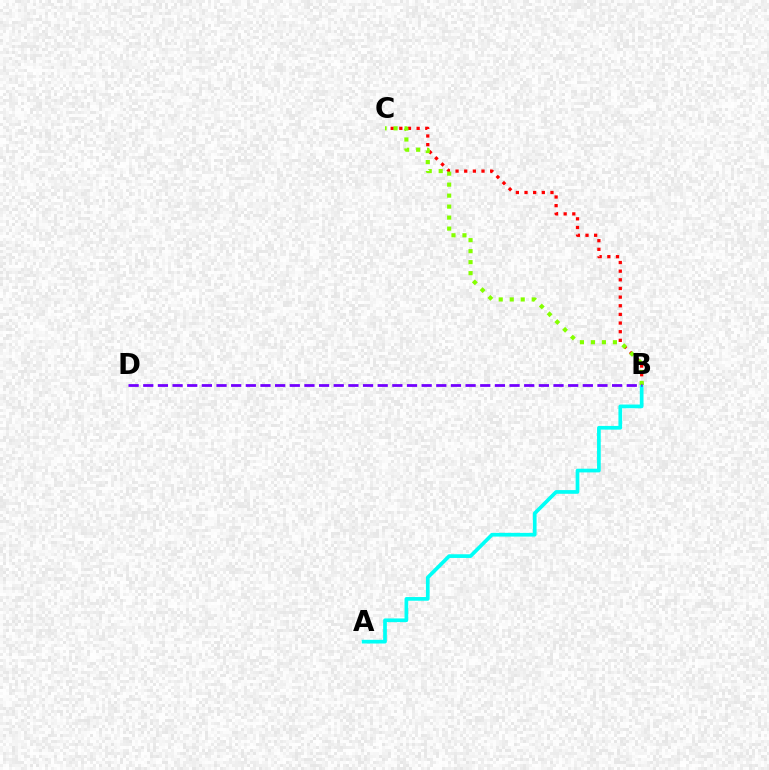{('B', 'C'): [{'color': '#ff0000', 'line_style': 'dotted', 'thickness': 2.35}, {'color': '#84ff00', 'line_style': 'dotted', 'thickness': 2.99}], ('A', 'B'): [{'color': '#00fff6', 'line_style': 'solid', 'thickness': 2.66}], ('B', 'D'): [{'color': '#7200ff', 'line_style': 'dashed', 'thickness': 1.99}]}